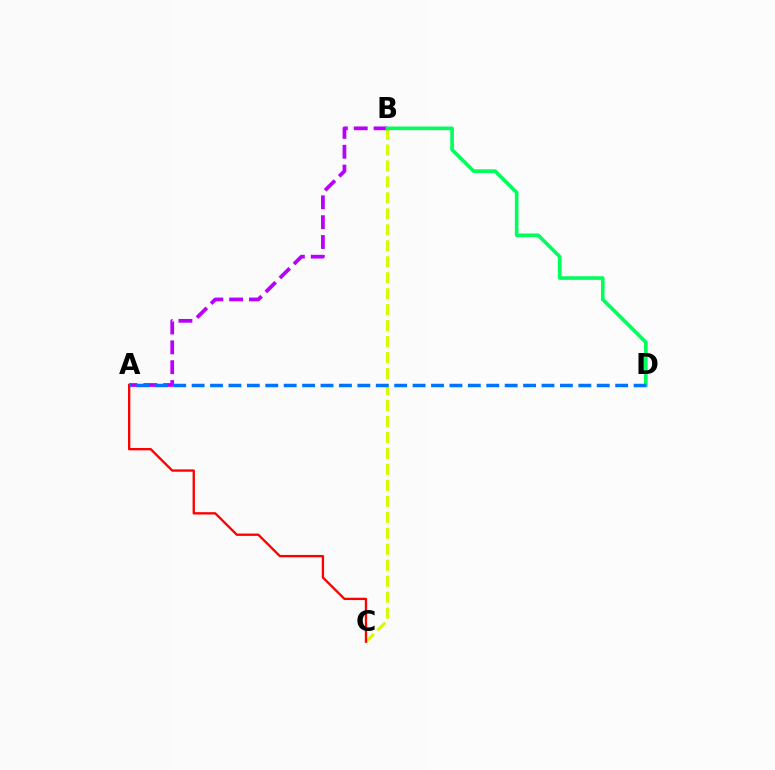{('B', 'C'): [{'color': '#d1ff00', 'line_style': 'dashed', 'thickness': 2.17}], ('A', 'C'): [{'color': '#ff0000', 'line_style': 'solid', 'thickness': 1.68}], ('A', 'B'): [{'color': '#b900ff', 'line_style': 'dashed', 'thickness': 2.7}], ('B', 'D'): [{'color': '#00ff5c', 'line_style': 'solid', 'thickness': 2.62}], ('A', 'D'): [{'color': '#0074ff', 'line_style': 'dashed', 'thickness': 2.5}]}